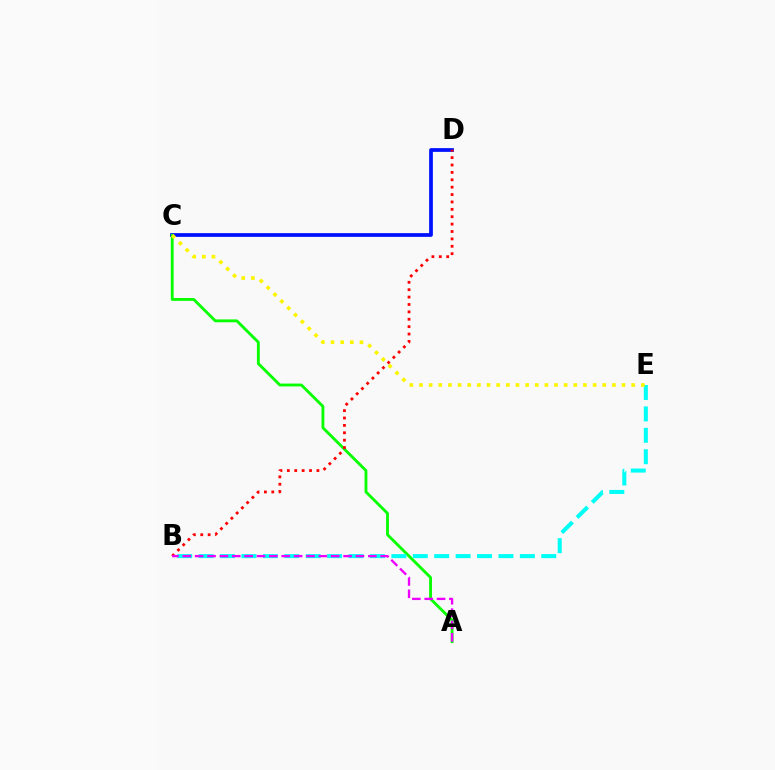{('C', 'D'): [{'color': '#0010ff', 'line_style': 'solid', 'thickness': 2.69}], ('A', 'C'): [{'color': '#08ff00', 'line_style': 'solid', 'thickness': 2.05}], ('B', 'E'): [{'color': '#00fff6', 'line_style': 'dashed', 'thickness': 2.91}], ('B', 'D'): [{'color': '#ff0000', 'line_style': 'dotted', 'thickness': 2.01}], ('A', 'B'): [{'color': '#ee00ff', 'line_style': 'dashed', 'thickness': 1.68}], ('C', 'E'): [{'color': '#fcf500', 'line_style': 'dotted', 'thickness': 2.62}]}